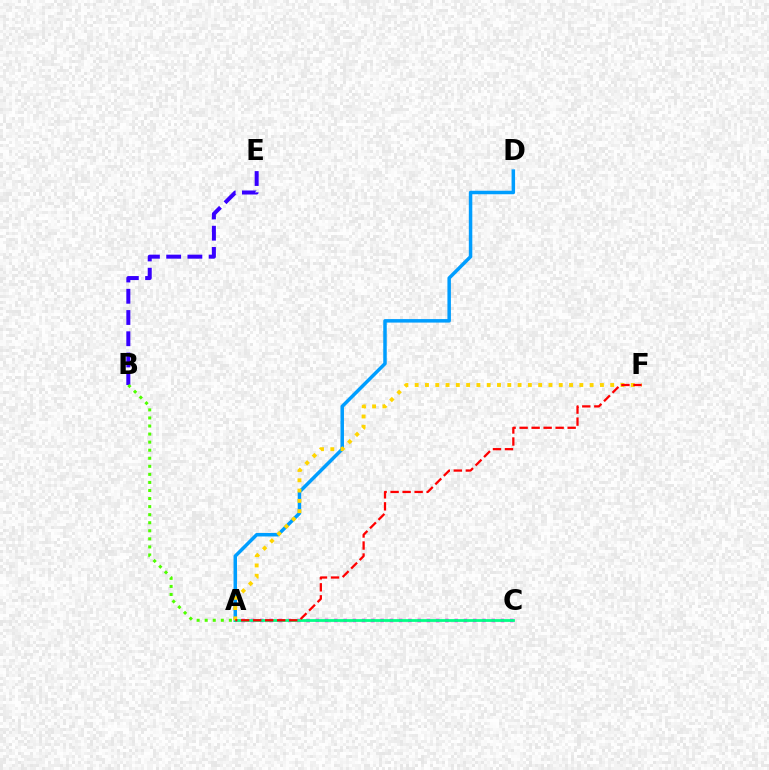{('A', 'C'): [{'color': '#ff00ed', 'line_style': 'dotted', 'thickness': 2.52}, {'color': '#00ff86', 'line_style': 'solid', 'thickness': 2.0}], ('A', 'D'): [{'color': '#009eff', 'line_style': 'solid', 'thickness': 2.51}], ('B', 'E'): [{'color': '#3700ff', 'line_style': 'dashed', 'thickness': 2.88}], ('A', 'F'): [{'color': '#ffd500', 'line_style': 'dotted', 'thickness': 2.8}, {'color': '#ff0000', 'line_style': 'dashed', 'thickness': 1.63}], ('A', 'B'): [{'color': '#4fff00', 'line_style': 'dotted', 'thickness': 2.19}]}